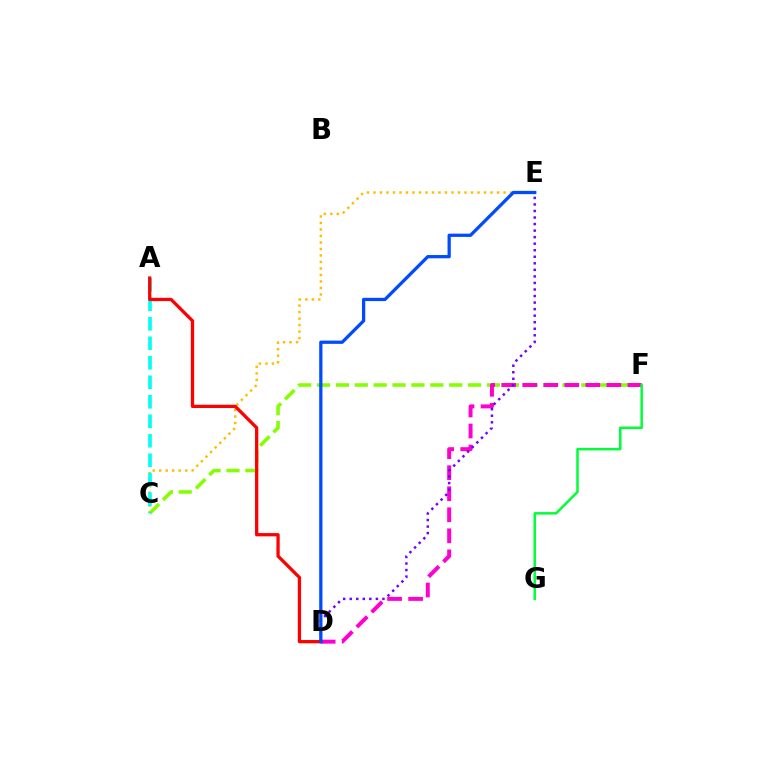{('C', 'E'): [{'color': '#ffbd00', 'line_style': 'dotted', 'thickness': 1.77}], ('C', 'F'): [{'color': '#84ff00', 'line_style': 'dashed', 'thickness': 2.56}], ('D', 'F'): [{'color': '#ff00cf', 'line_style': 'dashed', 'thickness': 2.86}], ('D', 'E'): [{'color': '#7200ff', 'line_style': 'dotted', 'thickness': 1.78}, {'color': '#004bff', 'line_style': 'solid', 'thickness': 2.35}], ('A', 'C'): [{'color': '#00fff6', 'line_style': 'dashed', 'thickness': 2.65}], ('A', 'D'): [{'color': '#ff0000', 'line_style': 'solid', 'thickness': 2.36}], ('F', 'G'): [{'color': '#00ff39', 'line_style': 'solid', 'thickness': 1.81}]}